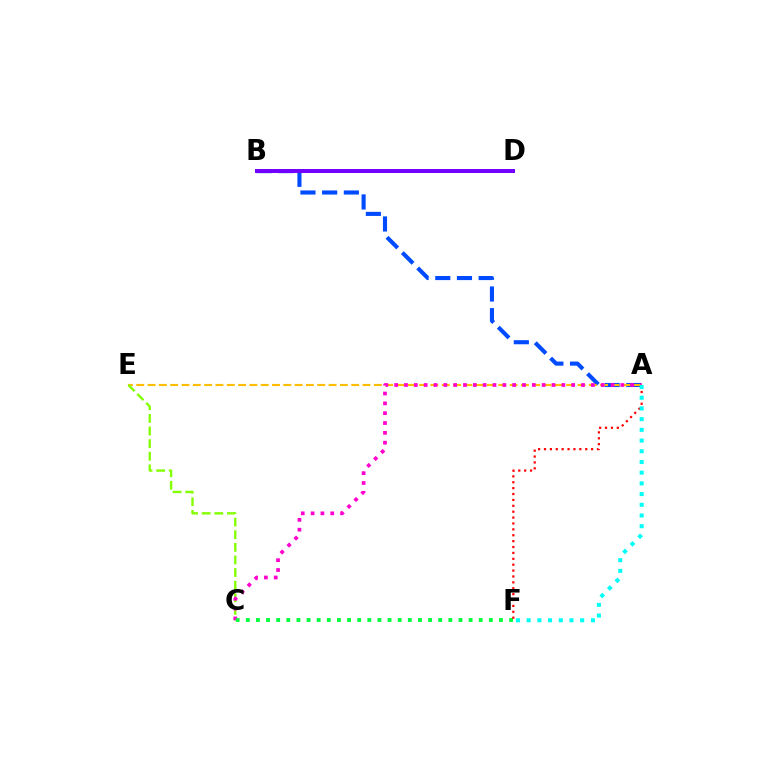{('A', 'B'): [{'color': '#004bff', 'line_style': 'dashed', 'thickness': 2.95}], ('A', 'E'): [{'color': '#ffbd00', 'line_style': 'dashed', 'thickness': 1.54}], ('C', 'E'): [{'color': '#84ff00', 'line_style': 'dashed', 'thickness': 1.71}], ('A', 'C'): [{'color': '#ff00cf', 'line_style': 'dotted', 'thickness': 2.67}], ('C', 'F'): [{'color': '#00ff39', 'line_style': 'dotted', 'thickness': 2.75}], ('A', 'F'): [{'color': '#ff0000', 'line_style': 'dotted', 'thickness': 1.6}, {'color': '#00fff6', 'line_style': 'dotted', 'thickness': 2.91}], ('B', 'D'): [{'color': '#7200ff', 'line_style': 'solid', 'thickness': 2.87}]}